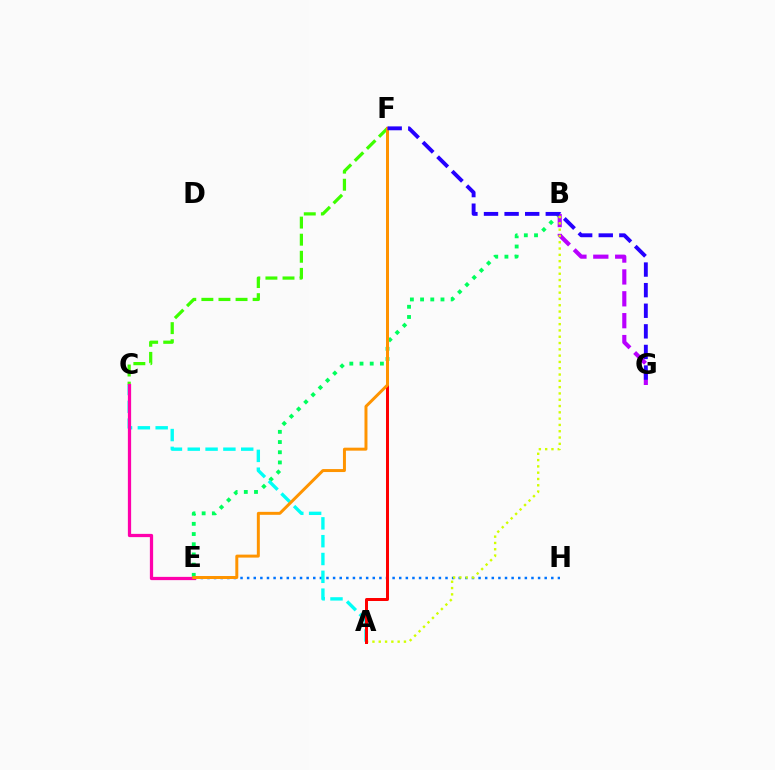{('B', 'E'): [{'color': '#00ff5c', 'line_style': 'dotted', 'thickness': 2.77}], ('C', 'F'): [{'color': '#3dff00', 'line_style': 'dashed', 'thickness': 2.32}], ('E', 'H'): [{'color': '#0074ff', 'line_style': 'dotted', 'thickness': 1.8}], ('A', 'C'): [{'color': '#00fff6', 'line_style': 'dashed', 'thickness': 2.42}], ('B', 'G'): [{'color': '#b900ff', 'line_style': 'dashed', 'thickness': 2.97}], ('C', 'E'): [{'color': '#ff00ac', 'line_style': 'solid', 'thickness': 2.34}], ('A', 'B'): [{'color': '#d1ff00', 'line_style': 'dotted', 'thickness': 1.71}], ('A', 'F'): [{'color': '#ff0000', 'line_style': 'solid', 'thickness': 2.16}], ('E', 'F'): [{'color': '#ff9400', 'line_style': 'solid', 'thickness': 2.14}], ('F', 'G'): [{'color': '#2500ff', 'line_style': 'dashed', 'thickness': 2.8}]}